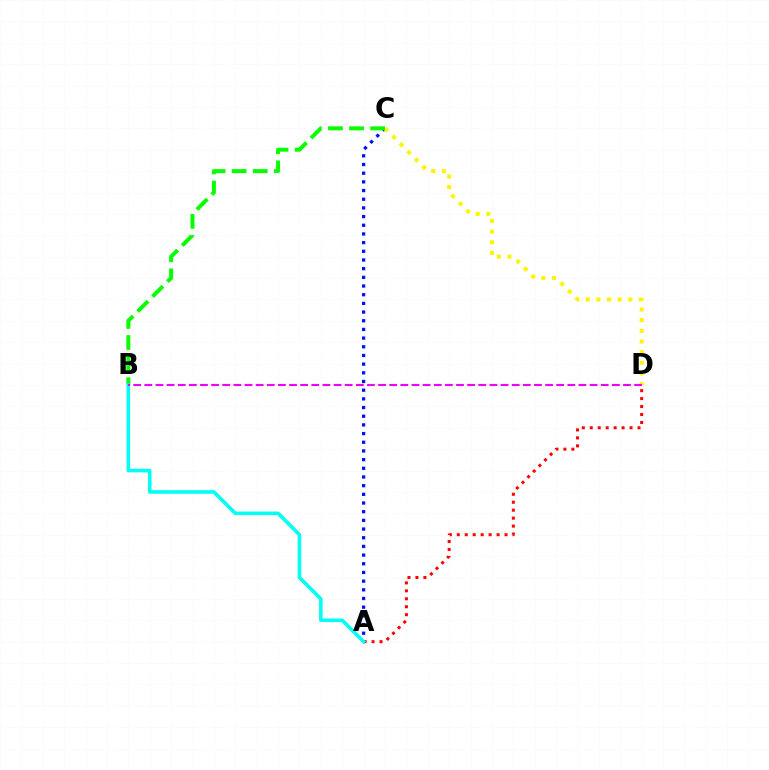{('A', 'D'): [{'color': '#ff0000', 'line_style': 'dotted', 'thickness': 2.16}], ('A', 'C'): [{'color': '#0010ff', 'line_style': 'dotted', 'thickness': 2.36}], ('C', 'D'): [{'color': '#fcf500', 'line_style': 'dotted', 'thickness': 2.9}], ('B', 'C'): [{'color': '#08ff00', 'line_style': 'dashed', 'thickness': 2.87}], ('A', 'B'): [{'color': '#00fff6', 'line_style': 'solid', 'thickness': 2.57}], ('B', 'D'): [{'color': '#ee00ff', 'line_style': 'dashed', 'thickness': 1.51}]}